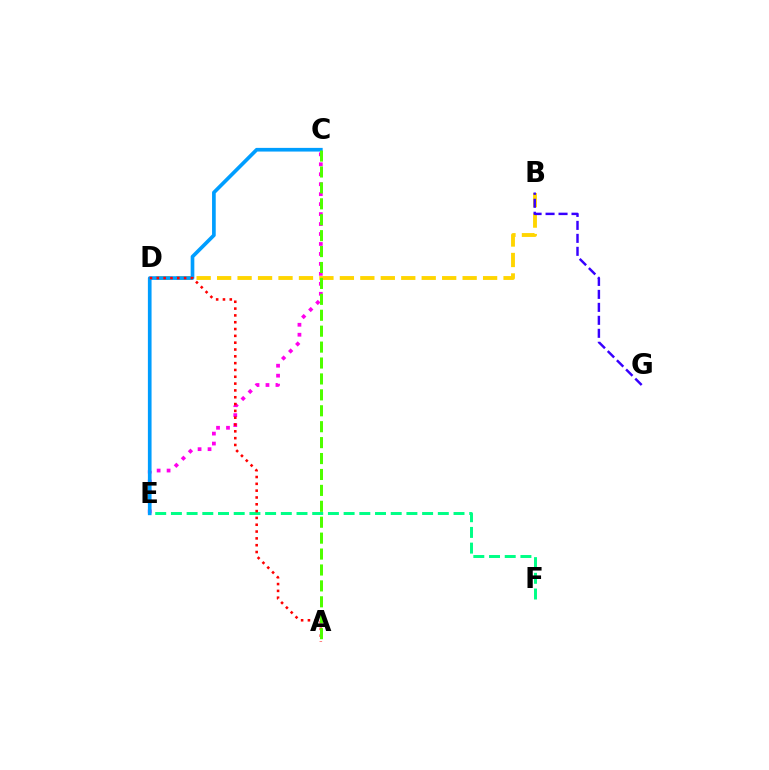{('C', 'E'): [{'color': '#ff00ed', 'line_style': 'dotted', 'thickness': 2.71}, {'color': '#009eff', 'line_style': 'solid', 'thickness': 2.64}], ('E', 'F'): [{'color': '#00ff86', 'line_style': 'dashed', 'thickness': 2.13}], ('B', 'D'): [{'color': '#ffd500', 'line_style': 'dashed', 'thickness': 2.78}], ('A', 'D'): [{'color': '#ff0000', 'line_style': 'dotted', 'thickness': 1.85}], ('B', 'G'): [{'color': '#3700ff', 'line_style': 'dashed', 'thickness': 1.76}], ('A', 'C'): [{'color': '#4fff00', 'line_style': 'dashed', 'thickness': 2.16}]}